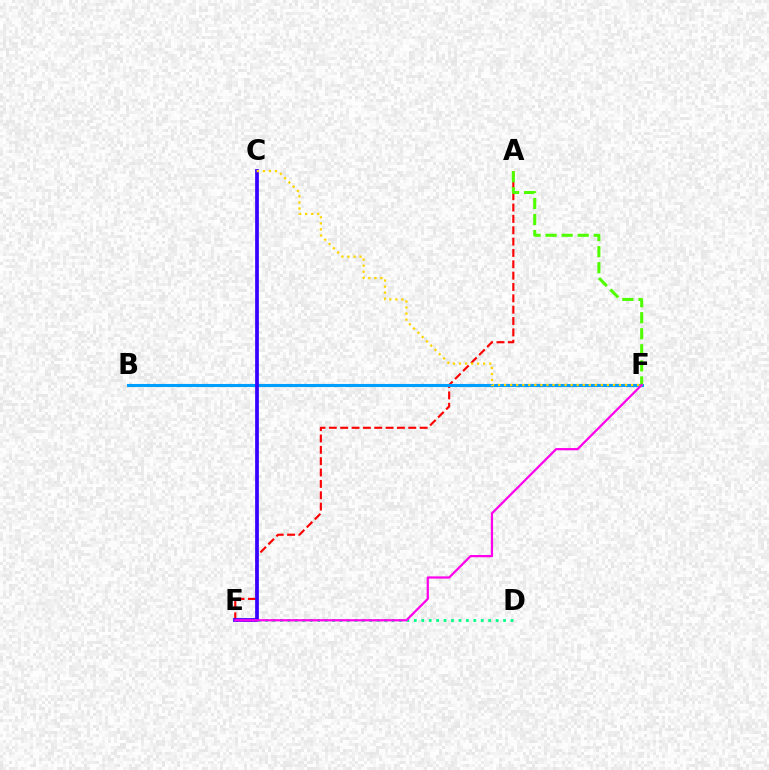{('A', 'E'): [{'color': '#ff0000', 'line_style': 'dashed', 'thickness': 1.54}], ('B', 'F'): [{'color': '#009eff', 'line_style': 'solid', 'thickness': 2.23}], ('D', 'E'): [{'color': '#00ff86', 'line_style': 'dotted', 'thickness': 2.02}], ('C', 'E'): [{'color': '#3700ff', 'line_style': 'solid', 'thickness': 2.68}], ('A', 'F'): [{'color': '#4fff00', 'line_style': 'dashed', 'thickness': 2.18}], ('E', 'F'): [{'color': '#ff00ed', 'line_style': 'solid', 'thickness': 1.61}], ('C', 'F'): [{'color': '#ffd500', 'line_style': 'dotted', 'thickness': 1.64}]}